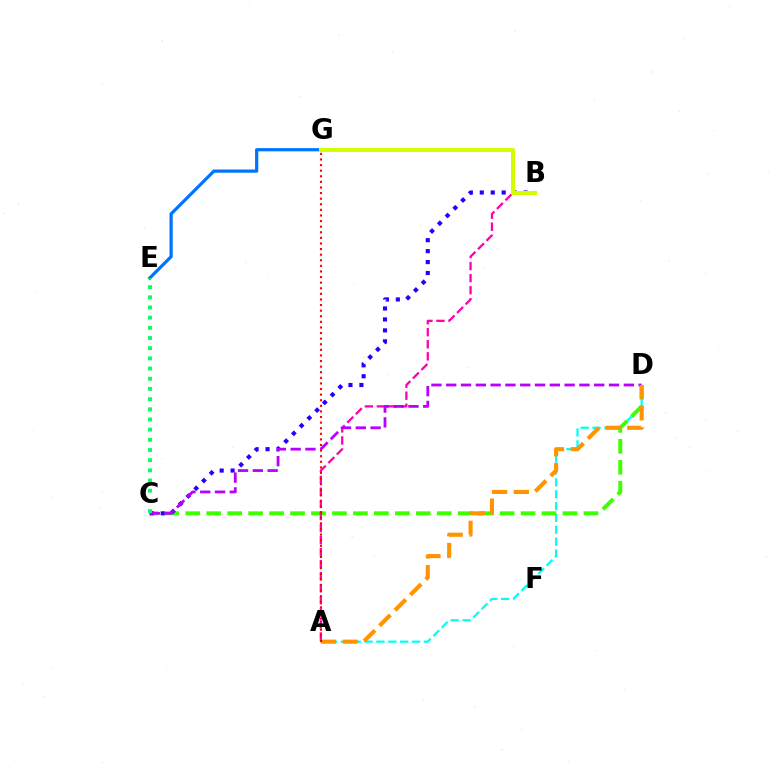{('A', 'D'): [{'color': '#00fff6', 'line_style': 'dashed', 'thickness': 1.61}, {'color': '#ff9400', 'line_style': 'dashed', 'thickness': 2.96}], ('C', 'D'): [{'color': '#3dff00', 'line_style': 'dashed', 'thickness': 2.85}, {'color': '#b900ff', 'line_style': 'dashed', 'thickness': 2.01}], ('B', 'C'): [{'color': '#2500ff', 'line_style': 'dotted', 'thickness': 2.97}], ('A', 'B'): [{'color': '#ff00ac', 'line_style': 'dashed', 'thickness': 1.64}], ('E', 'G'): [{'color': '#0074ff', 'line_style': 'solid', 'thickness': 2.32}], ('C', 'E'): [{'color': '#00ff5c', 'line_style': 'dotted', 'thickness': 2.77}], ('B', 'G'): [{'color': '#d1ff00', 'line_style': 'solid', 'thickness': 2.9}], ('A', 'G'): [{'color': '#ff0000', 'line_style': 'dotted', 'thickness': 1.52}]}